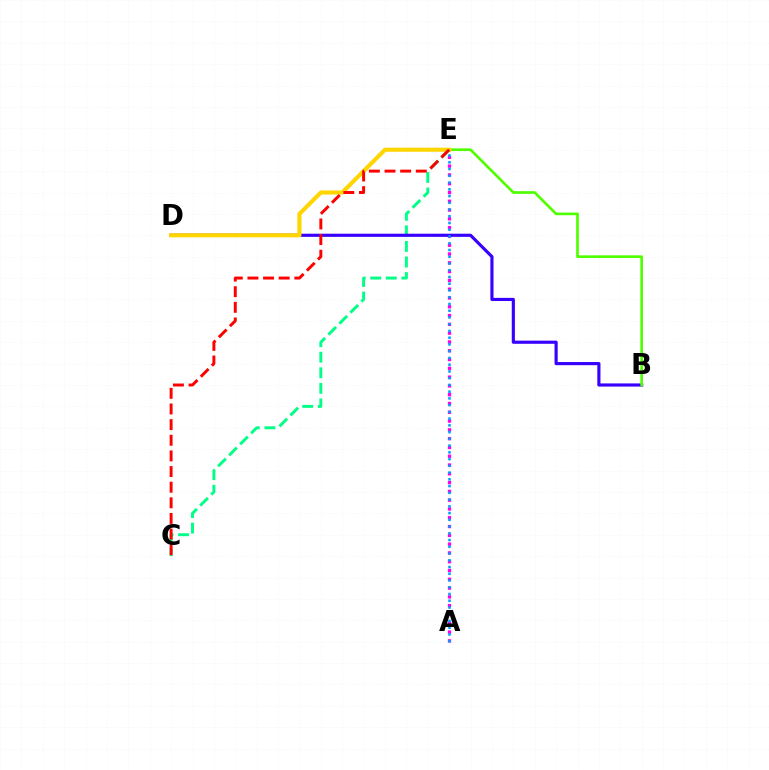{('C', 'E'): [{'color': '#00ff86', 'line_style': 'dashed', 'thickness': 2.12}, {'color': '#ff0000', 'line_style': 'dashed', 'thickness': 2.12}], ('A', 'E'): [{'color': '#ff00ed', 'line_style': 'dotted', 'thickness': 2.39}, {'color': '#009eff', 'line_style': 'dotted', 'thickness': 1.83}], ('B', 'D'): [{'color': '#3700ff', 'line_style': 'solid', 'thickness': 2.27}], ('B', 'E'): [{'color': '#4fff00', 'line_style': 'solid', 'thickness': 1.92}], ('D', 'E'): [{'color': '#ffd500', 'line_style': 'solid', 'thickness': 2.96}]}